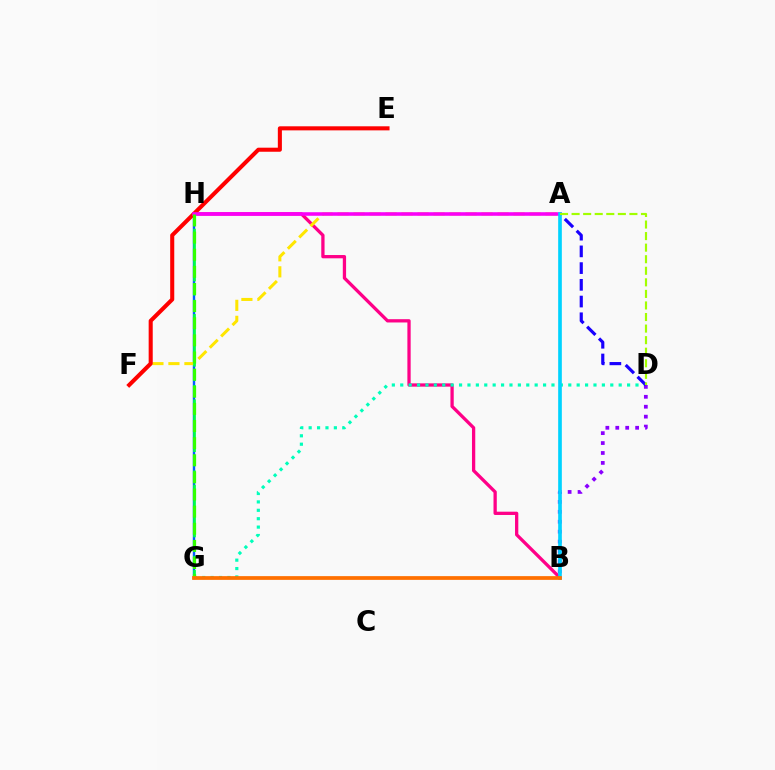{('G', 'H'): [{'color': '#005dff', 'line_style': 'solid', 'thickness': 1.75}, {'color': '#00ff45', 'line_style': 'dashed', 'thickness': 1.93}, {'color': '#31ff00', 'line_style': 'dashed', 'thickness': 2.33}], ('B', 'H'): [{'color': '#ff0088', 'line_style': 'solid', 'thickness': 2.36}], ('D', 'G'): [{'color': '#00ffbb', 'line_style': 'dotted', 'thickness': 2.28}], ('B', 'D'): [{'color': '#8a00ff', 'line_style': 'dotted', 'thickness': 2.7}], ('A', 'F'): [{'color': '#ffe600', 'line_style': 'dashed', 'thickness': 2.17}], ('A', 'D'): [{'color': '#1900ff', 'line_style': 'dashed', 'thickness': 2.27}, {'color': '#a2ff00', 'line_style': 'dashed', 'thickness': 1.57}], ('E', 'F'): [{'color': '#ff0000', 'line_style': 'solid', 'thickness': 2.93}], ('A', 'H'): [{'color': '#fa00f9', 'line_style': 'solid', 'thickness': 2.57}], ('A', 'B'): [{'color': '#00d3ff', 'line_style': 'solid', 'thickness': 2.63}], ('B', 'G'): [{'color': '#ff7000', 'line_style': 'solid', 'thickness': 2.7}]}